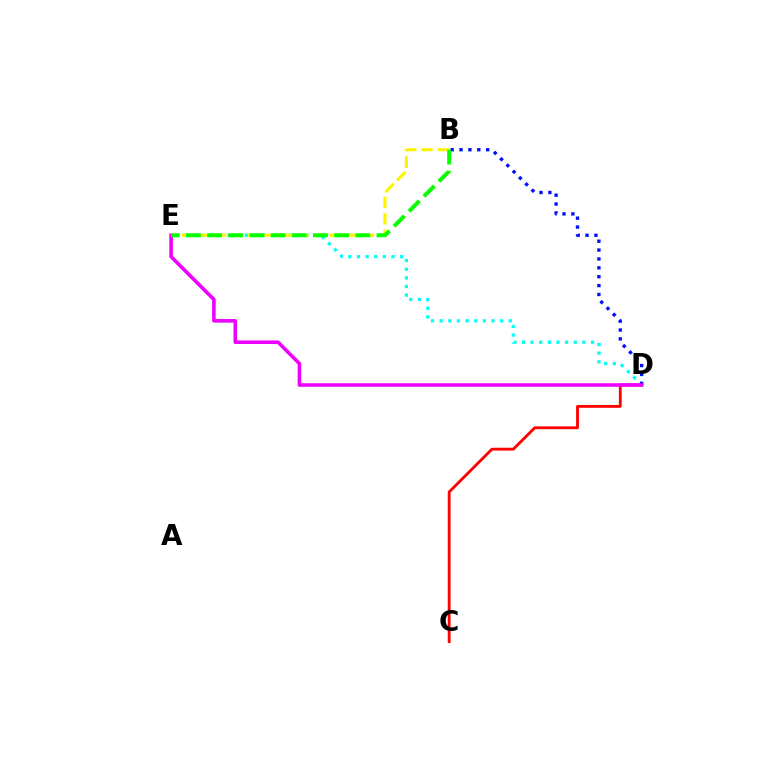{('C', 'D'): [{'color': '#ff0000', 'line_style': 'solid', 'thickness': 2.04}], ('D', 'E'): [{'color': '#00fff6', 'line_style': 'dotted', 'thickness': 2.35}, {'color': '#ee00ff', 'line_style': 'solid', 'thickness': 2.58}], ('B', 'E'): [{'color': '#fcf500', 'line_style': 'dashed', 'thickness': 2.23}, {'color': '#08ff00', 'line_style': 'dashed', 'thickness': 2.88}], ('B', 'D'): [{'color': '#0010ff', 'line_style': 'dotted', 'thickness': 2.41}]}